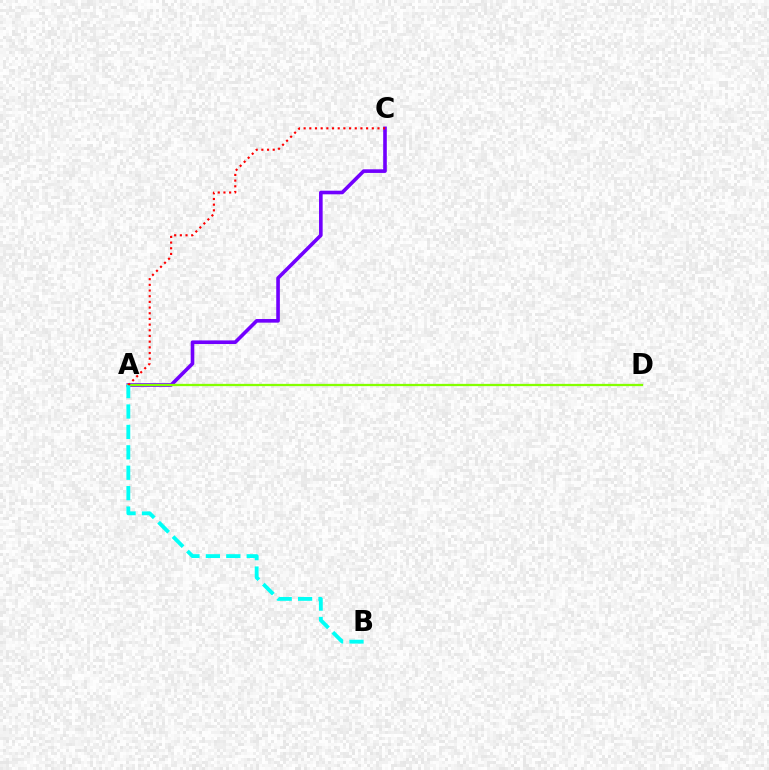{('A', 'C'): [{'color': '#7200ff', 'line_style': 'solid', 'thickness': 2.61}, {'color': '#ff0000', 'line_style': 'dotted', 'thickness': 1.54}], ('A', 'D'): [{'color': '#84ff00', 'line_style': 'solid', 'thickness': 1.64}], ('A', 'B'): [{'color': '#00fff6', 'line_style': 'dashed', 'thickness': 2.77}]}